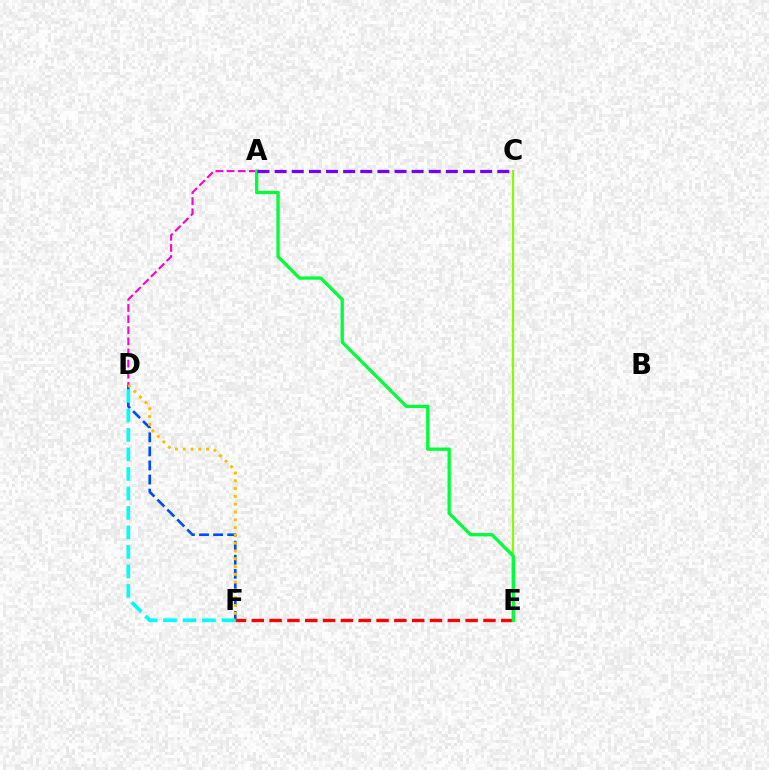{('D', 'F'): [{'color': '#004bff', 'line_style': 'dashed', 'thickness': 1.91}, {'color': '#00fff6', 'line_style': 'dashed', 'thickness': 2.65}, {'color': '#ffbd00', 'line_style': 'dotted', 'thickness': 2.12}], ('C', 'E'): [{'color': '#84ff00', 'line_style': 'solid', 'thickness': 1.62}], ('A', 'D'): [{'color': '#ff00cf', 'line_style': 'dashed', 'thickness': 1.51}], ('E', 'F'): [{'color': '#ff0000', 'line_style': 'dashed', 'thickness': 2.42}], ('A', 'E'): [{'color': '#00ff39', 'line_style': 'solid', 'thickness': 2.36}], ('A', 'C'): [{'color': '#7200ff', 'line_style': 'dashed', 'thickness': 2.33}]}